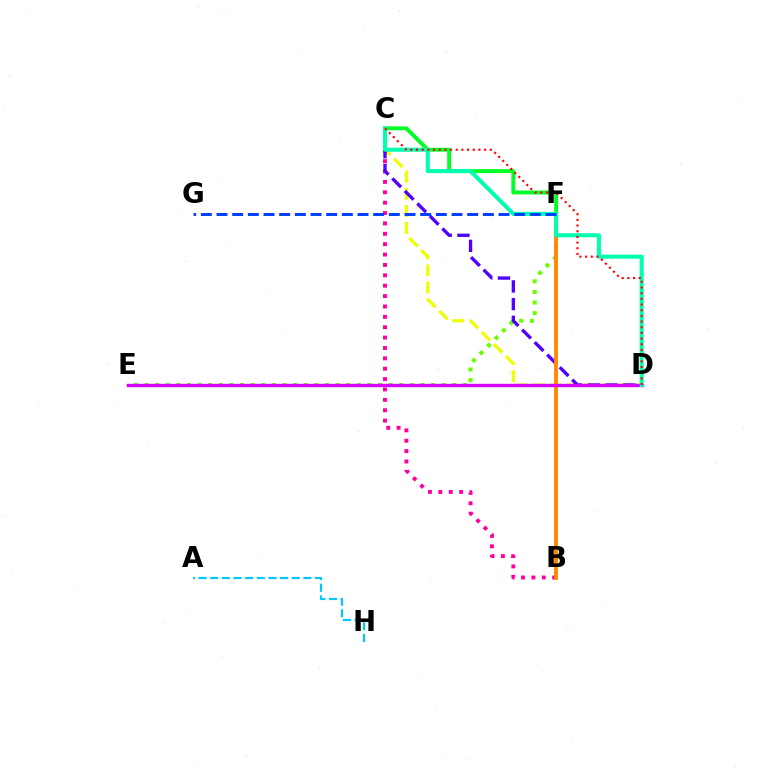{('C', 'D'): [{'color': '#eeff00', 'line_style': 'dashed', 'thickness': 2.32}, {'color': '#4f00ff', 'line_style': 'dashed', 'thickness': 2.4}, {'color': '#00ffaf', 'line_style': 'solid', 'thickness': 2.92}, {'color': '#ff0000', 'line_style': 'dotted', 'thickness': 1.54}], ('B', 'C'): [{'color': '#ff00a0', 'line_style': 'dotted', 'thickness': 2.82}], ('E', 'F'): [{'color': '#66ff00', 'line_style': 'dotted', 'thickness': 2.88}], ('A', 'H'): [{'color': '#00c7ff', 'line_style': 'dashed', 'thickness': 1.58}], ('B', 'F'): [{'color': '#ff8800', 'line_style': 'solid', 'thickness': 2.76}], ('C', 'F'): [{'color': '#00ff27', 'line_style': 'solid', 'thickness': 2.81}], ('D', 'E'): [{'color': '#d600ff', 'line_style': 'solid', 'thickness': 2.44}], ('F', 'G'): [{'color': '#003fff', 'line_style': 'dashed', 'thickness': 2.13}]}